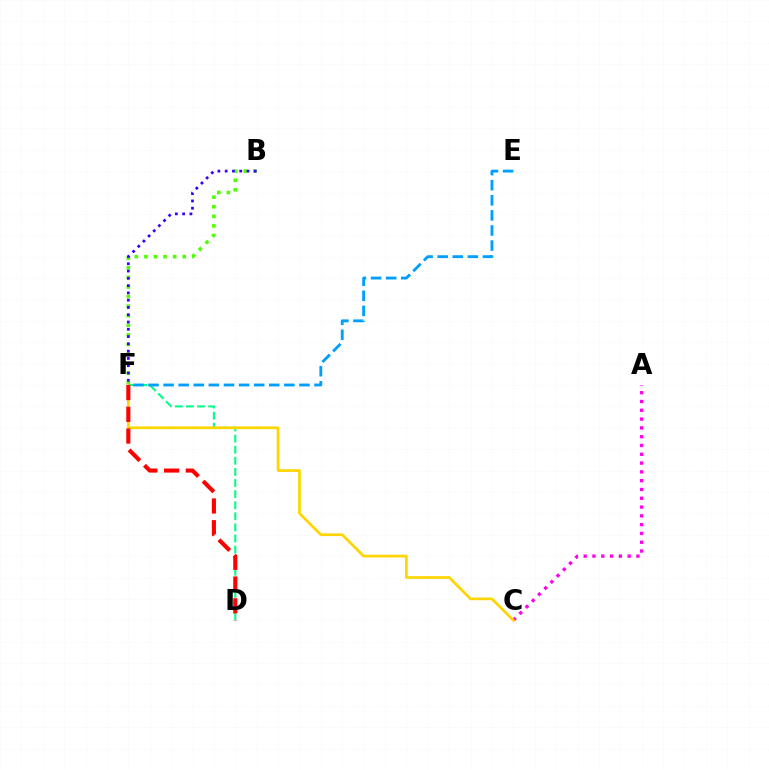{('D', 'F'): [{'color': '#00ff86', 'line_style': 'dashed', 'thickness': 1.51}, {'color': '#ff0000', 'line_style': 'dashed', 'thickness': 2.95}], ('B', 'F'): [{'color': '#4fff00', 'line_style': 'dotted', 'thickness': 2.6}, {'color': '#3700ff', 'line_style': 'dotted', 'thickness': 1.98}], ('A', 'C'): [{'color': '#ff00ed', 'line_style': 'dotted', 'thickness': 2.39}], ('C', 'F'): [{'color': '#ffd500', 'line_style': 'solid', 'thickness': 1.95}], ('E', 'F'): [{'color': '#009eff', 'line_style': 'dashed', 'thickness': 2.05}]}